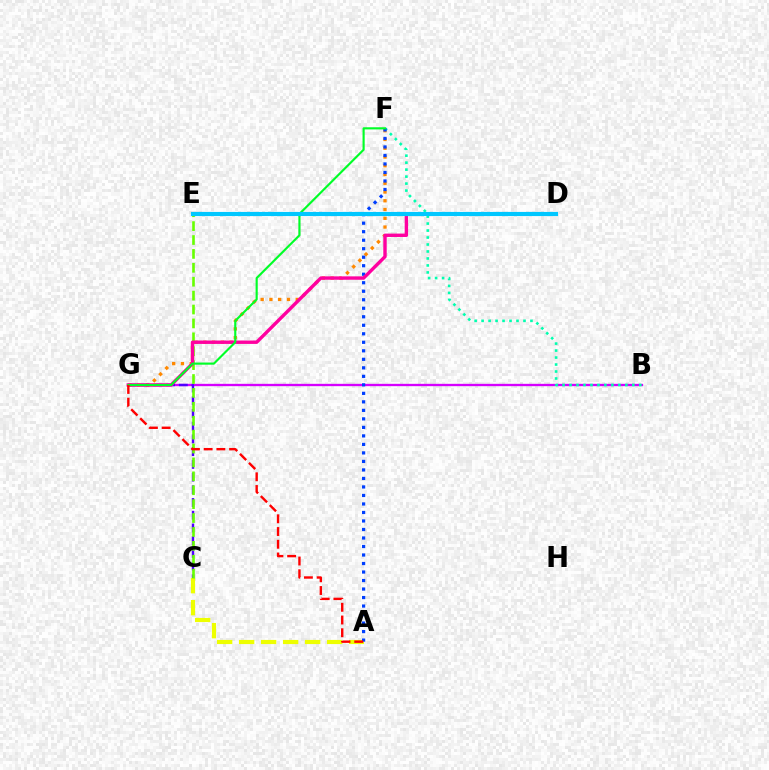{('B', 'G'): [{'color': '#d600ff', 'line_style': 'solid', 'thickness': 1.68}], ('F', 'G'): [{'color': '#ff8800', 'line_style': 'dotted', 'thickness': 2.38}, {'color': '#00ff27', 'line_style': 'solid', 'thickness': 1.54}], ('A', 'C'): [{'color': '#eeff00', 'line_style': 'dashed', 'thickness': 2.99}], ('C', 'G'): [{'color': '#4f00ff', 'line_style': 'dashed', 'thickness': 1.73}], ('B', 'F'): [{'color': '#00ffaf', 'line_style': 'dotted', 'thickness': 1.9}], ('A', 'F'): [{'color': '#003fff', 'line_style': 'dotted', 'thickness': 2.31}], ('C', 'E'): [{'color': '#66ff00', 'line_style': 'dashed', 'thickness': 1.89}], ('D', 'G'): [{'color': '#ff00a0', 'line_style': 'solid', 'thickness': 2.44}], ('A', 'G'): [{'color': '#ff0000', 'line_style': 'dashed', 'thickness': 1.73}], ('D', 'E'): [{'color': '#00c7ff', 'line_style': 'solid', 'thickness': 2.98}]}